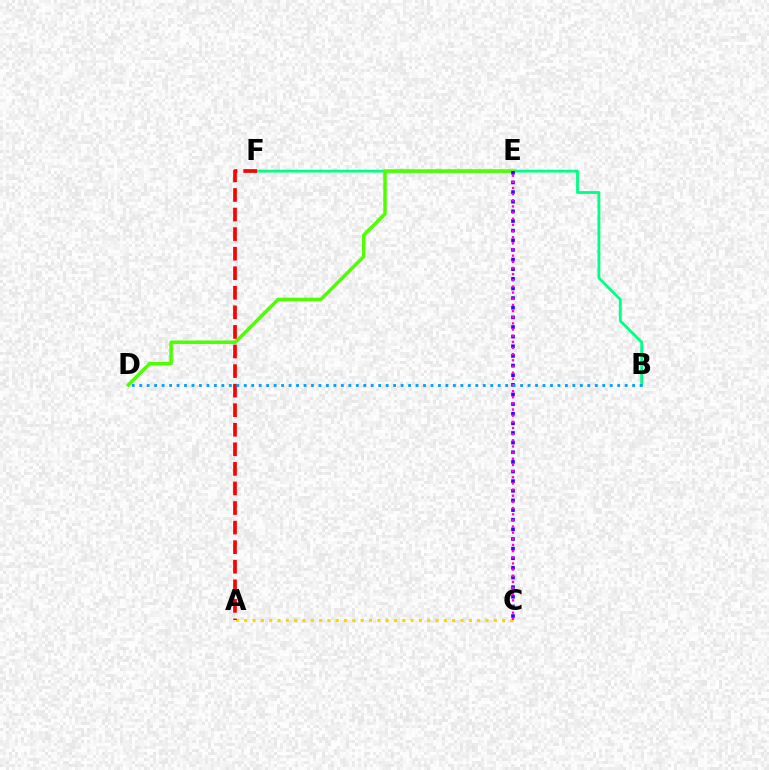{('B', 'F'): [{'color': '#00ff86', 'line_style': 'solid', 'thickness': 2.03}], ('A', 'C'): [{'color': '#ffd500', 'line_style': 'dotted', 'thickness': 2.26}], ('D', 'E'): [{'color': '#4fff00', 'line_style': 'solid', 'thickness': 2.5}], ('C', 'E'): [{'color': '#3700ff', 'line_style': 'dotted', 'thickness': 2.62}, {'color': '#ff00ed', 'line_style': 'dotted', 'thickness': 1.67}], ('A', 'F'): [{'color': '#ff0000', 'line_style': 'dashed', 'thickness': 2.66}], ('B', 'D'): [{'color': '#009eff', 'line_style': 'dotted', 'thickness': 2.03}]}